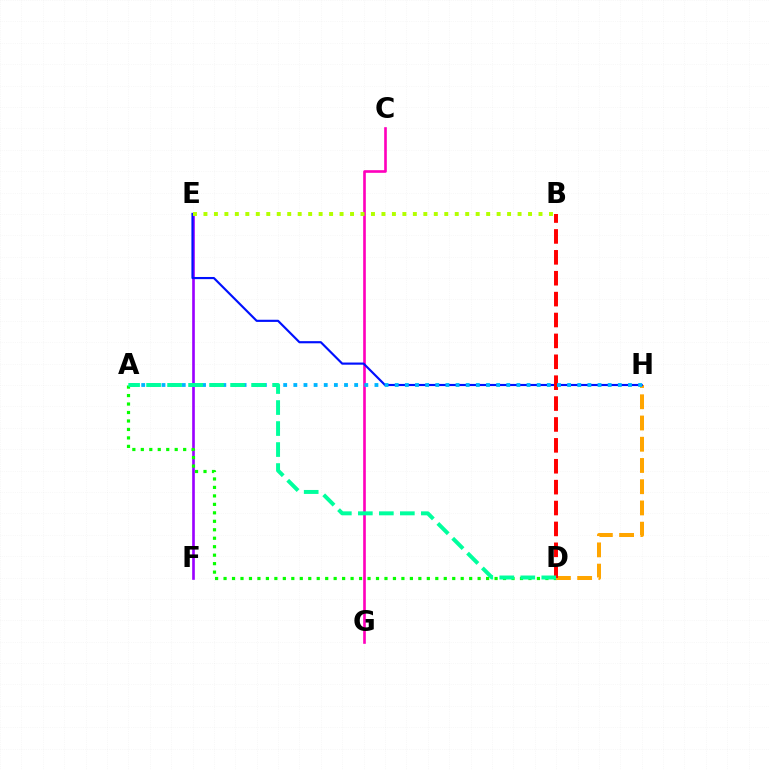{('E', 'F'): [{'color': '#9b00ff', 'line_style': 'solid', 'thickness': 1.91}], ('A', 'D'): [{'color': '#08ff00', 'line_style': 'dotted', 'thickness': 2.3}, {'color': '#00ff9d', 'line_style': 'dashed', 'thickness': 2.85}], ('C', 'G'): [{'color': '#ff00bd', 'line_style': 'solid', 'thickness': 1.9}], ('D', 'H'): [{'color': '#ffa500', 'line_style': 'dashed', 'thickness': 2.88}], ('E', 'H'): [{'color': '#0010ff', 'line_style': 'solid', 'thickness': 1.55}], ('B', 'D'): [{'color': '#ff0000', 'line_style': 'dashed', 'thickness': 2.84}], ('A', 'H'): [{'color': '#00b5ff', 'line_style': 'dotted', 'thickness': 2.76}], ('B', 'E'): [{'color': '#b3ff00', 'line_style': 'dotted', 'thickness': 2.84}]}